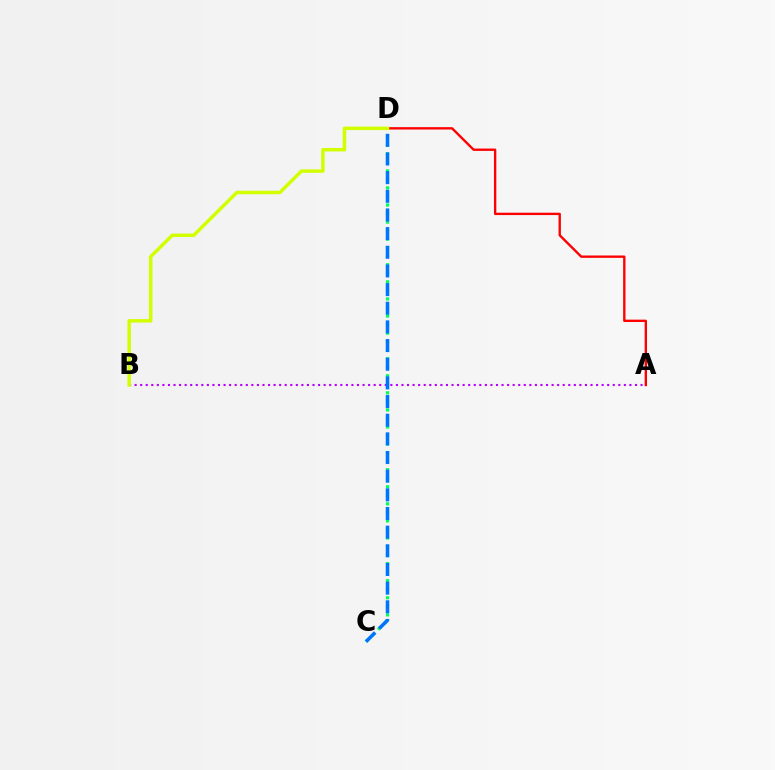{('C', 'D'): [{'color': '#00ff5c', 'line_style': 'dotted', 'thickness': 2.32}, {'color': '#0074ff', 'line_style': 'dashed', 'thickness': 2.53}], ('A', 'B'): [{'color': '#b900ff', 'line_style': 'dotted', 'thickness': 1.51}], ('A', 'D'): [{'color': '#ff0000', 'line_style': 'solid', 'thickness': 1.7}], ('B', 'D'): [{'color': '#d1ff00', 'line_style': 'solid', 'thickness': 2.5}]}